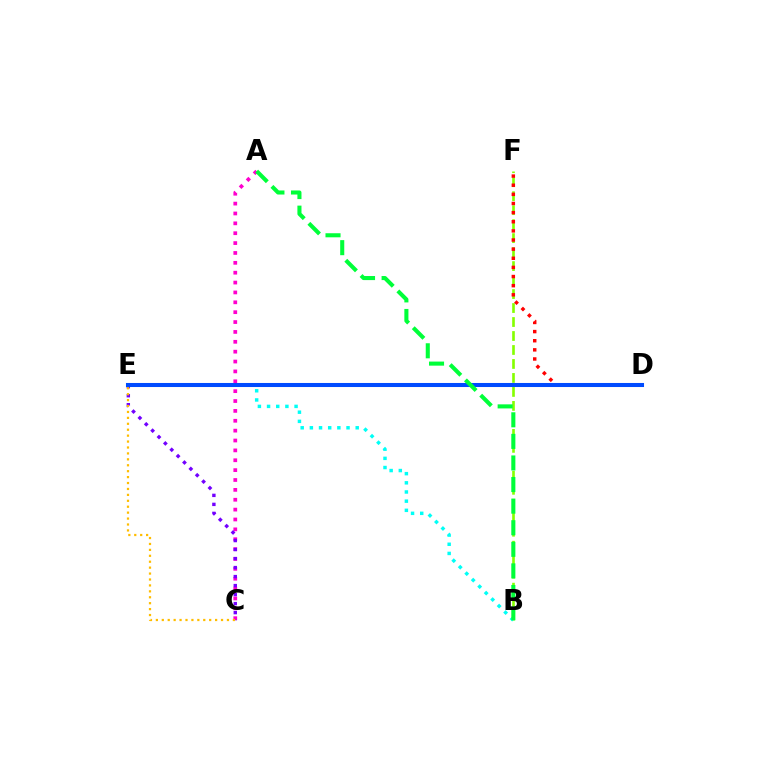{('A', 'C'): [{'color': '#ff00cf', 'line_style': 'dotted', 'thickness': 2.68}], ('B', 'F'): [{'color': '#84ff00', 'line_style': 'dashed', 'thickness': 1.9}], ('C', 'E'): [{'color': '#7200ff', 'line_style': 'dotted', 'thickness': 2.45}, {'color': '#ffbd00', 'line_style': 'dotted', 'thickness': 1.61}], ('B', 'E'): [{'color': '#00fff6', 'line_style': 'dotted', 'thickness': 2.49}], ('D', 'F'): [{'color': '#ff0000', 'line_style': 'dotted', 'thickness': 2.48}], ('D', 'E'): [{'color': '#004bff', 'line_style': 'solid', 'thickness': 2.92}], ('A', 'B'): [{'color': '#00ff39', 'line_style': 'dashed', 'thickness': 2.93}]}